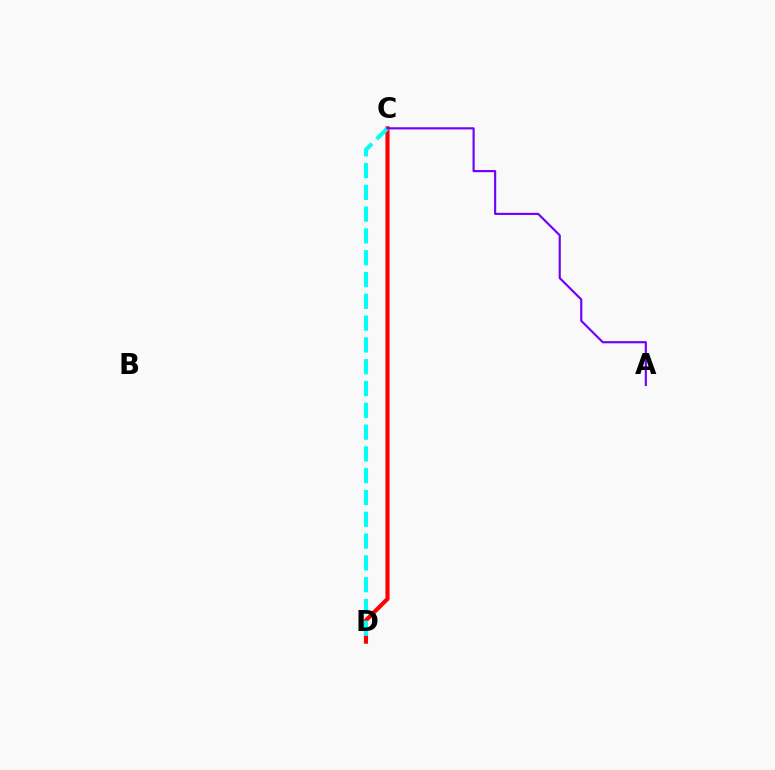{('C', 'D'): [{'color': '#84ff00', 'line_style': 'solid', 'thickness': 1.58}, {'color': '#ff0000', 'line_style': 'solid', 'thickness': 2.96}, {'color': '#00fff6', 'line_style': 'dashed', 'thickness': 2.96}], ('A', 'C'): [{'color': '#7200ff', 'line_style': 'solid', 'thickness': 1.55}]}